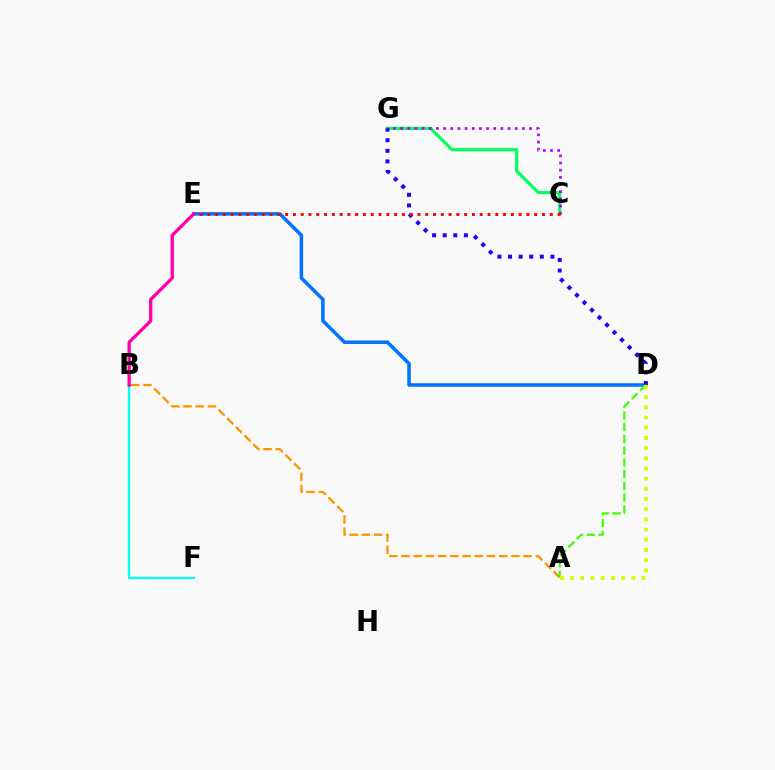{('C', 'G'): [{'color': '#00ff5c', 'line_style': 'solid', 'thickness': 2.27}, {'color': '#b900ff', 'line_style': 'dotted', 'thickness': 1.95}], ('D', 'E'): [{'color': '#0074ff', 'line_style': 'solid', 'thickness': 2.54}], ('B', 'F'): [{'color': '#00fff6', 'line_style': 'solid', 'thickness': 1.67}], ('D', 'G'): [{'color': '#2500ff', 'line_style': 'dotted', 'thickness': 2.88}], ('C', 'E'): [{'color': '#ff0000', 'line_style': 'dotted', 'thickness': 2.11}], ('A', 'B'): [{'color': '#ff9400', 'line_style': 'dashed', 'thickness': 1.66}], ('A', 'D'): [{'color': '#3dff00', 'line_style': 'dashed', 'thickness': 1.6}, {'color': '#d1ff00', 'line_style': 'dotted', 'thickness': 2.77}], ('B', 'E'): [{'color': '#ff00ac', 'line_style': 'solid', 'thickness': 2.39}]}